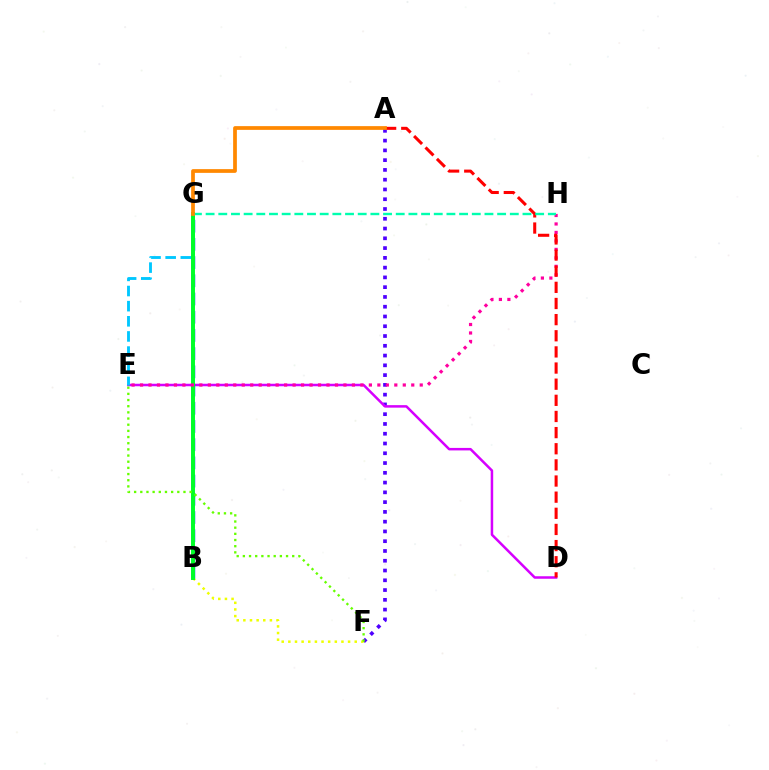{('A', 'F'): [{'color': '#4f00ff', 'line_style': 'dotted', 'thickness': 2.65}], ('D', 'E'): [{'color': '#d600ff', 'line_style': 'solid', 'thickness': 1.81}], ('B', 'F'): [{'color': '#eeff00', 'line_style': 'dotted', 'thickness': 1.8}], ('B', 'G'): [{'color': '#003fff', 'line_style': 'dashed', 'thickness': 2.47}, {'color': '#00ff27', 'line_style': 'solid', 'thickness': 2.84}], ('E', 'G'): [{'color': '#00c7ff', 'line_style': 'dashed', 'thickness': 2.06}], ('E', 'H'): [{'color': '#ff00a0', 'line_style': 'dotted', 'thickness': 2.3}], ('A', 'D'): [{'color': '#ff0000', 'line_style': 'dashed', 'thickness': 2.19}], ('G', 'H'): [{'color': '#00ffaf', 'line_style': 'dashed', 'thickness': 1.72}], ('A', 'G'): [{'color': '#ff8800', 'line_style': 'solid', 'thickness': 2.69}], ('E', 'F'): [{'color': '#66ff00', 'line_style': 'dotted', 'thickness': 1.68}]}